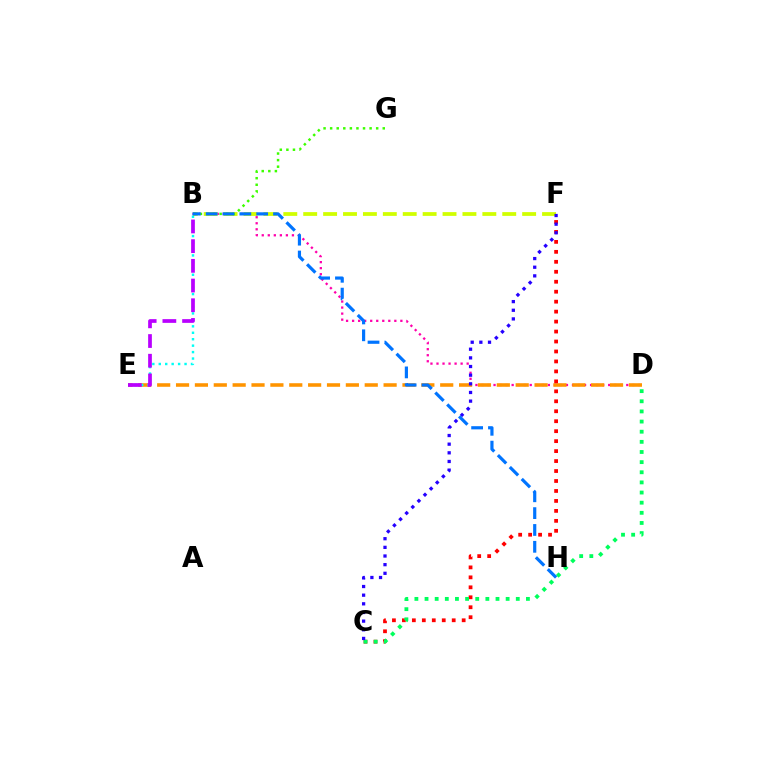{('B', 'D'): [{'color': '#ff00ac', 'line_style': 'dotted', 'thickness': 1.64}], ('D', 'E'): [{'color': '#ff9400', 'line_style': 'dashed', 'thickness': 2.56}], ('C', 'F'): [{'color': '#ff0000', 'line_style': 'dotted', 'thickness': 2.71}, {'color': '#2500ff', 'line_style': 'dotted', 'thickness': 2.35}], ('B', 'F'): [{'color': '#d1ff00', 'line_style': 'dashed', 'thickness': 2.7}], ('C', 'D'): [{'color': '#00ff5c', 'line_style': 'dotted', 'thickness': 2.75}], ('B', 'G'): [{'color': '#3dff00', 'line_style': 'dotted', 'thickness': 1.79}], ('B', 'E'): [{'color': '#00fff6', 'line_style': 'dotted', 'thickness': 1.75}, {'color': '#b900ff', 'line_style': 'dashed', 'thickness': 2.68}], ('B', 'H'): [{'color': '#0074ff', 'line_style': 'dashed', 'thickness': 2.29}]}